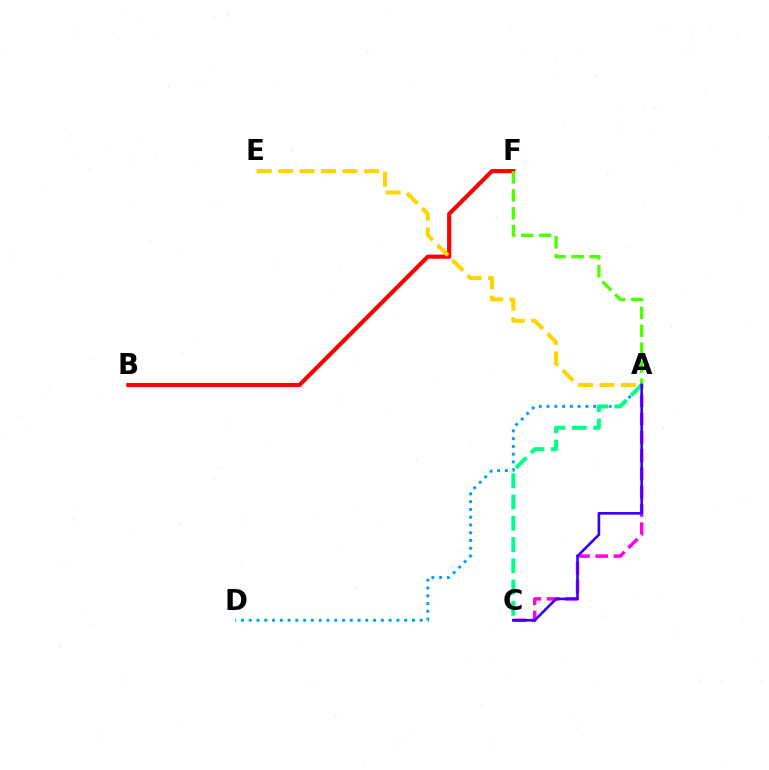{('B', 'F'): [{'color': '#ff0000', 'line_style': 'solid', 'thickness': 2.97}], ('A', 'C'): [{'color': '#ff00ed', 'line_style': 'dashed', 'thickness': 2.48}, {'color': '#00ff86', 'line_style': 'dashed', 'thickness': 2.89}, {'color': '#3700ff', 'line_style': 'solid', 'thickness': 1.9}], ('A', 'D'): [{'color': '#009eff', 'line_style': 'dotted', 'thickness': 2.11}], ('A', 'E'): [{'color': '#ffd500', 'line_style': 'dashed', 'thickness': 2.92}], ('A', 'F'): [{'color': '#4fff00', 'line_style': 'dashed', 'thickness': 2.44}]}